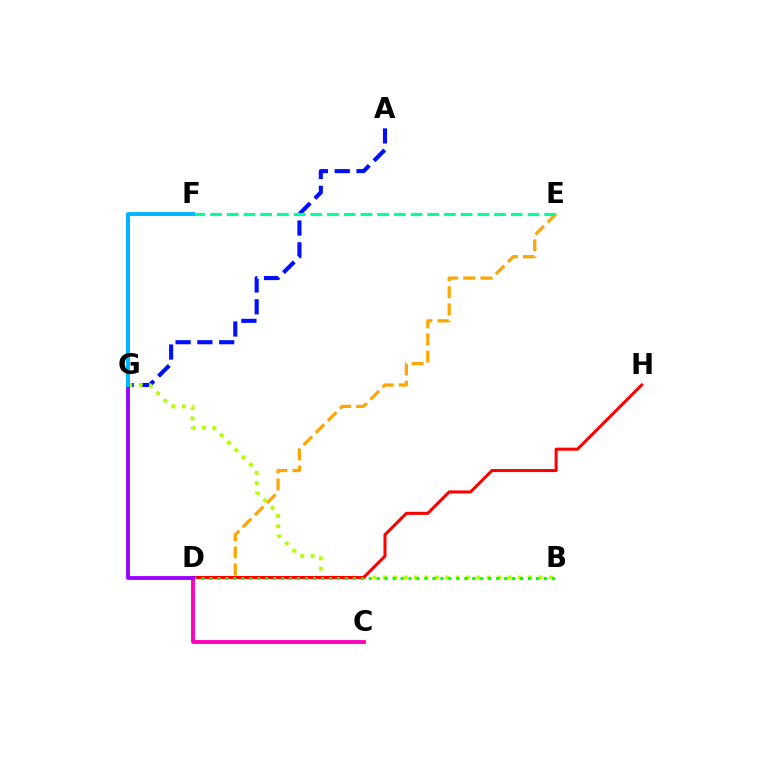{('D', 'E'): [{'color': '#ffa500', 'line_style': 'dashed', 'thickness': 2.33}], ('A', 'G'): [{'color': '#0010ff', 'line_style': 'dashed', 'thickness': 2.96}], ('B', 'G'): [{'color': '#b3ff00', 'line_style': 'dotted', 'thickness': 2.82}], ('C', 'D'): [{'color': '#ff00bd', 'line_style': 'solid', 'thickness': 2.77}], ('D', 'H'): [{'color': '#ff0000', 'line_style': 'solid', 'thickness': 2.19}], ('E', 'F'): [{'color': '#00ff9d', 'line_style': 'dashed', 'thickness': 2.27}], ('B', 'D'): [{'color': '#08ff00', 'line_style': 'dotted', 'thickness': 2.16}], ('D', 'G'): [{'color': '#9b00ff', 'line_style': 'solid', 'thickness': 2.77}], ('F', 'G'): [{'color': '#00b5ff', 'line_style': 'solid', 'thickness': 2.83}]}